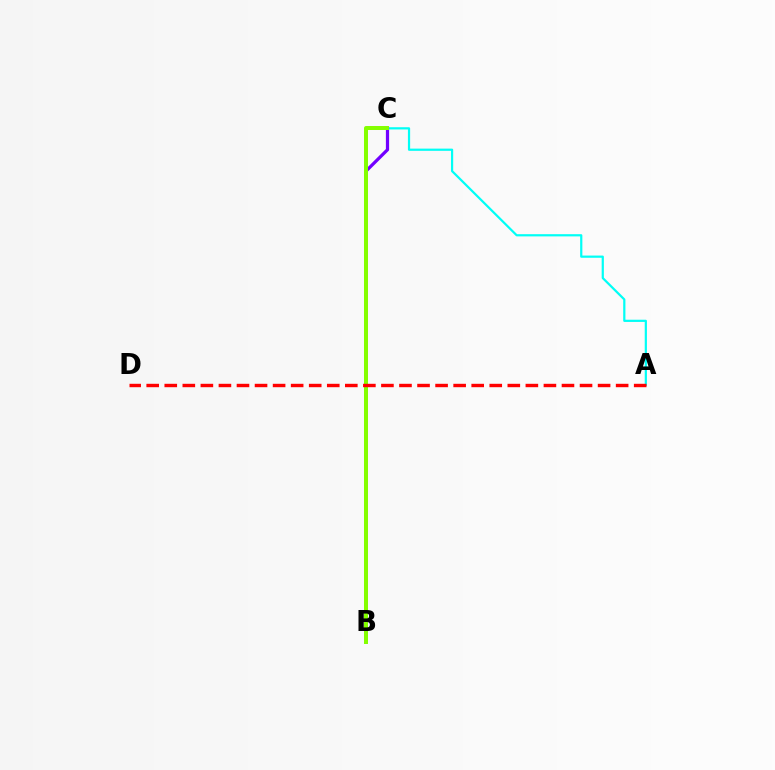{('A', 'C'): [{'color': '#00fff6', 'line_style': 'solid', 'thickness': 1.59}], ('B', 'C'): [{'color': '#7200ff', 'line_style': 'solid', 'thickness': 2.32}, {'color': '#84ff00', 'line_style': 'solid', 'thickness': 2.86}], ('A', 'D'): [{'color': '#ff0000', 'line_style': 'dashed', 'thickness': 2.45}]}